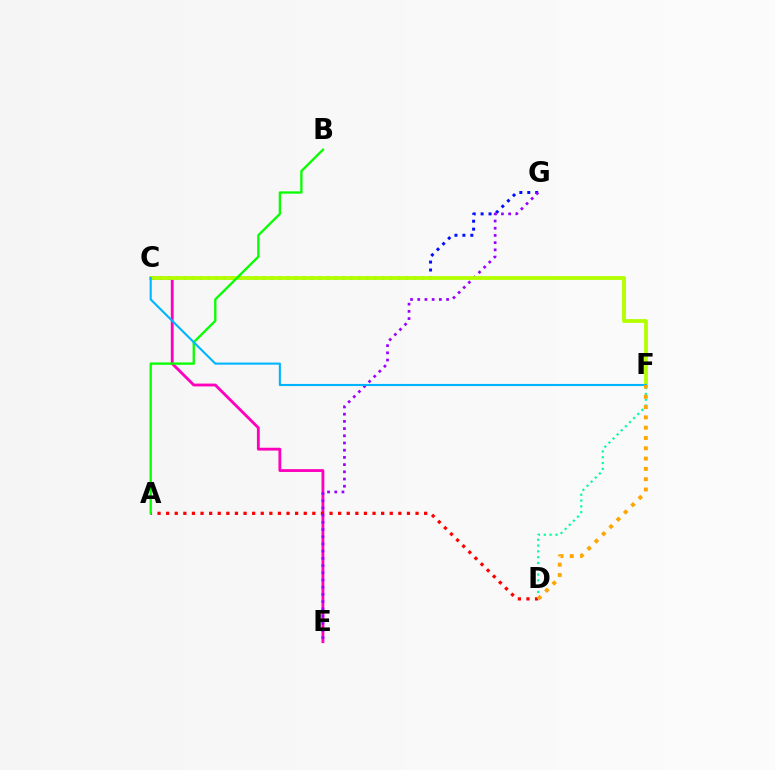{('C', 'E'): [{'color': '#ff00bd', 'line_style': 'solid', 'thickness': 2.04}], ('C', 'G'): [{'color': '#0010ff', 'line_style': 'dotted', 'thickness': 2.15}], ('A', 'D'): [{'color': '#ff0000', 'line_style': 'dotted', 'thickness': 2.34}], ('D', 'F'): [{'color': '#00ff9d', 'line_style': 'dotted', 'thickness': 1.58}, {'color': '#ffa500', 'line_style': 'dotted', 'thickness': 2.8}], ('E', 'G'): [{'color': '#9b00ff', 'line_style': 'dotted', 'thickness': 1.96}], ('C', 'F'): [{'color': '#b3ff00', 'line_style': 'solid', 'thickness': 2.76}, {'color': '#00b5ff', 'line_style': 'solid', 'thickness': 1.52}], ('A', 'B'): [{'color': '#08ff00', 'line_style': 'solid', 'thickness': 1.67}]}